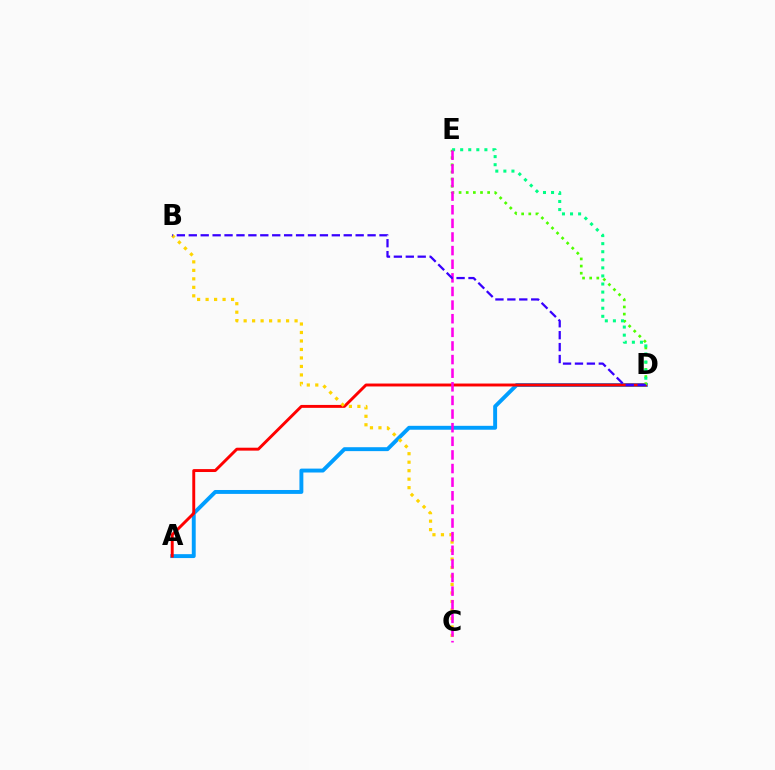{('A', 'D'): [{'color': '#009eff', 'line_style': 'solid', 'thickness': 2.81}, {'color': '#ff0000', 'line_style': 'solid', 'thickness': 2.1}], ('B', 'C'): [{'color': '#ffd500', 'line_style': 'dotted', 'thickness': 2.31}], ('D', 'E'): [{'color': '#4fff00', 'line_style': 'dotted', 'thickness': 1.94}, {'color': '#00ff86', 'line_style': 'dotted', 'thickness': 2.19}], ('C', 'E'): [{'color': '#ff00ed', 'line_style': 'dashed', 'thickness': 1.85}], ('B', 'D'): [{'color': '#3700ff', 'line_style': 'dashed', 'thickness': 1.62}]}